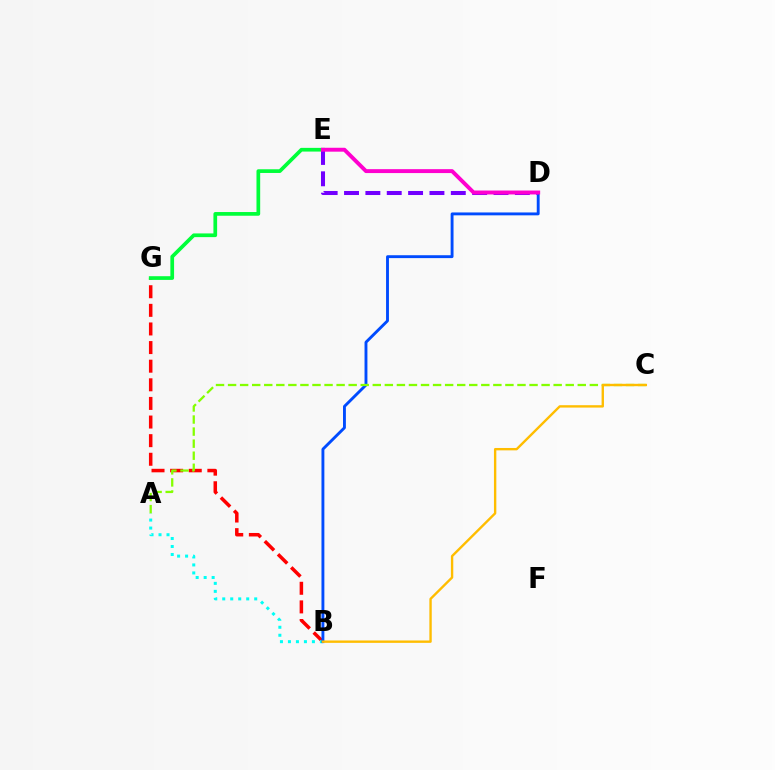{('B', 'G'): [{'color': '#ff0000', 'line_style': 'dashed', 'thickness': 2.53}], ('A', 'B'): [{'color': '#00fff6', 'line_style': 'dotted', 'thickness': 2.17}], ('E', 'G'): [{'color': '#00ff39', 'line_style': 'solid', 'thickness': 2.67}], ('B', 'D'): [{'color': '#004bff', 'line_style': 'solid', 'thickness': 2.08}], ('A', 'C'): [{'color': '#84ff00', 'line_style': 'dashed', 'thickness': 1.64}], ('B', 'C'): [{'color': '#ffbd00', 'line_style': 'solid', 'thickness': 1.71}], ('D', 'E'): [{'color': '#7200ff', 'line_style': 'dashed', 'thickness': 2.9}, {'color': '#ff00cf', 'line_style': 'solid', 'thickness': 2.82}]}